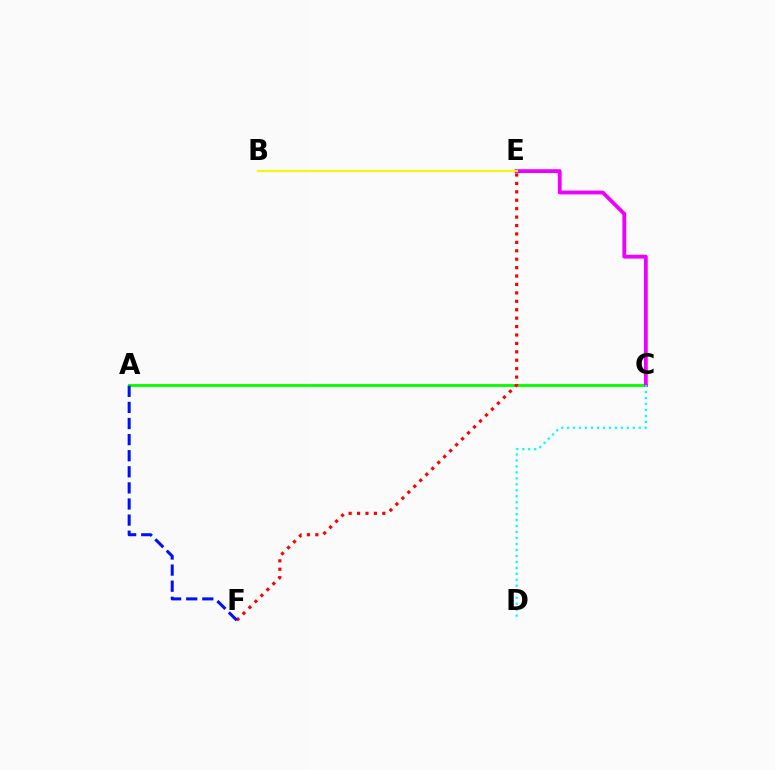{('A', 'C'): [{'color': '#08ff00', 'line_style': 'solid', 'thickness': 2.08}], ('C', 'E'): [{'color': '#ee00ff', 'line_style': 'solid', 'thickness': 2.75}], ('C', 'D'): [{'color': '#00fff6', 'line_style': 'dotted', 'thickness': 1.62}], ('E', 'F'): [{'color': '#ff0000', 'line_style': 'dotted', 'thickness': 2.29}], ('B', 'E'): [{'color': '#fcf500', 'line_style': 'solid', 'thickness': 1.53}], ('A', 'F'): [{'color': '#0010ff', 'line_style': 'dashed', 'thickness': 2.19}]}